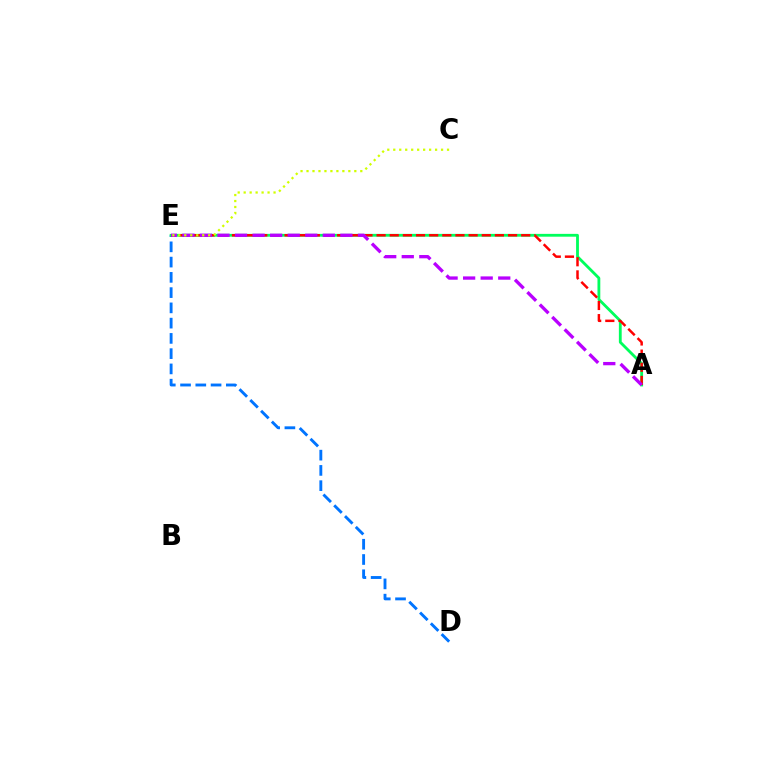{('D', 'E'): [{'color': '#0074ff', 'line_style': 'dashed', 'thickness': 2.07}], ('A', 'E'): [{'color': '#00ff5c', 'line_style': 'solid', 'thickness': 2.03}, {'color': '#ff0000', 'line_style': 'dashed', 'thickness': 1.79}, {'color': '#b900ff', 'line_style': 'dashed', 'thickness': 2.39}], ('C', 'E'): [{'color': '#d1ff00', 'line_style': 'dotted', 'thickness': 1.62}]}